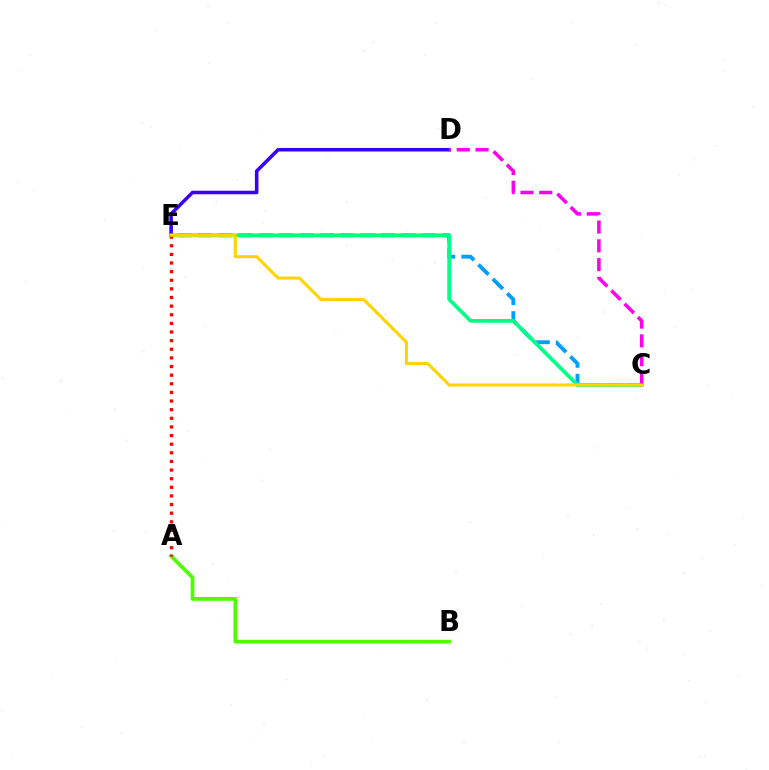{('C', 'E'): [{'color': '#009eff', 'line_style': 'dashed', 'thickness': 2.77}, {'color': '#00ff86', 'line_style': 'solid', 'thickness': 2.68}, {'color': '#ffd500', 'line_style': 'solid', 'thickness': 2.22}], ('A', 'B'): [{'color': '#4fff00', 'line_style': 'solid', 'thickness': 2.68}], ('D', 'E'): [{'color': '#3700ff', 'line_style': 'solid', 'thickness': 2.55}], ('A', 'E'): [{'color': '#ff0000', 'line_style': 'dotted', 'thickness': 2.34}], ('C', 'D'): [{'color': '#ff00ed', 'line_style': 'dashed', 'thickness': 2.55}]}